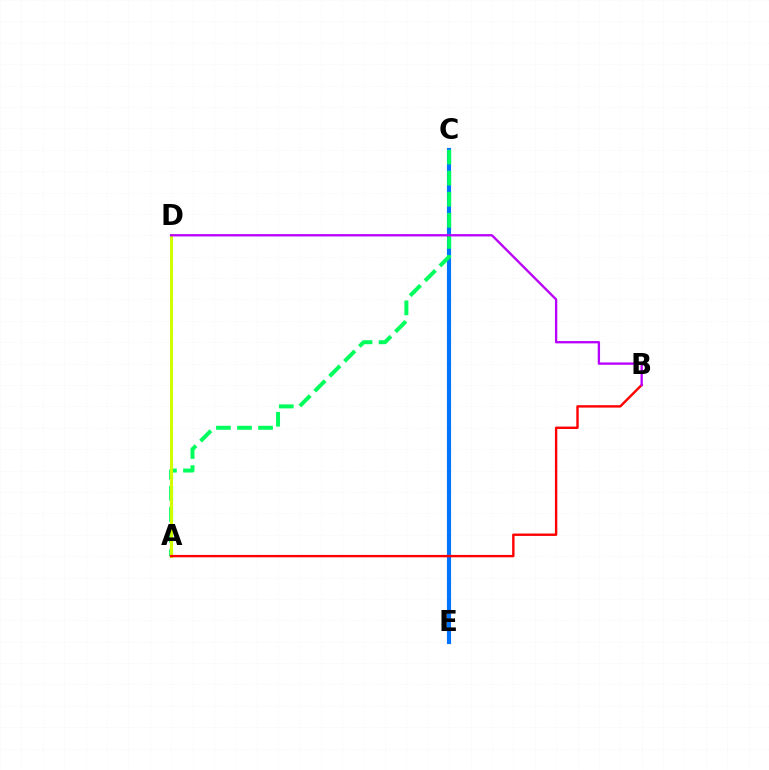{('C', 'E'): [{'color': '#0074ff', 'line_style': 'solid', 'thickness': 2.97}], ('A', 'C'): [{'color': '#00ff5c', 'line_style': 'dashed', 'thickness': 2.86}], ('A', 'D'): [{'color': '#d1ff00', 'line_style': 'solid', 'thickness': 2.19}], ('A', 'B'): [{'color': '#ff0000', 'line_style': 'solid', 'thickness': 1.73}], ('B', 'D'): [{'color': '#b900ff', 'line_style': 'solid', 'thickness': 1.67}]}